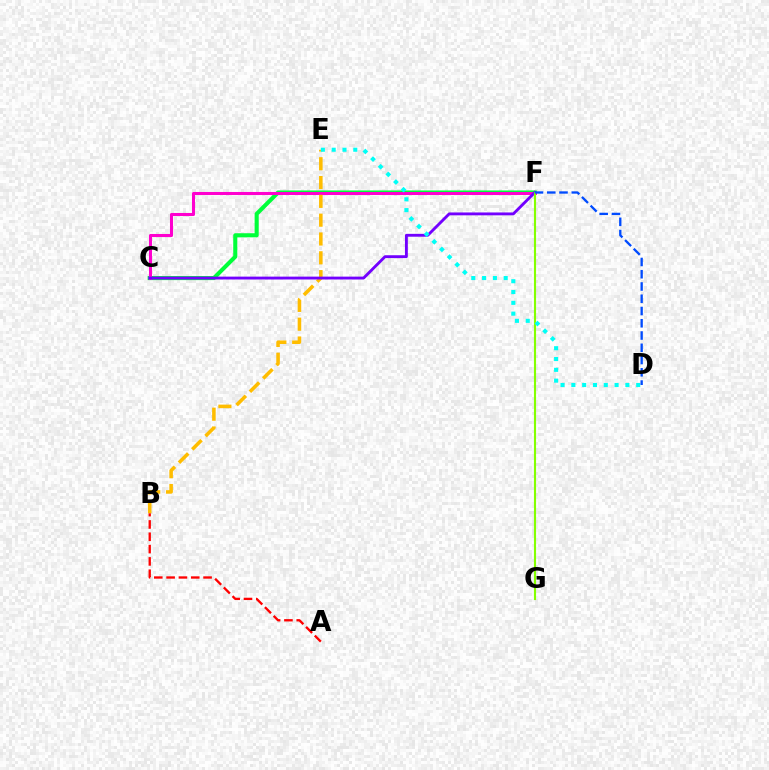{('C', 'F'): [{'color': '#00ff39', 'line_style': 'solid', 'thickness': 2.94}, {'color': '#ff00cf', 'line_style': 'solid', 'thickness': 2.2}, {'color': '#7200ff', 'line_style': 'solid', 'thickness': 2.06}], ('B', 'E'): [{'color': '#ffbd00', 'line_style': 'dashed', 'thickness': 2.56}], ('F', 'G'): [{'color': '#84ff00', 'line_style': 'solid', 'thickness': 1.53}], ('D', 'E'): [{'color': '#00fff6', 'line_style': 'dotted', 'thickness': 2.94}], ('A', 'B'): [{'color': '#ff0000', 'line_style': 'dashed', 'thickness': 1.67}], ('D', 'F'): [{'color': '#004bff', 'line_style': 'dashed', 'thickness': 1.67}]}